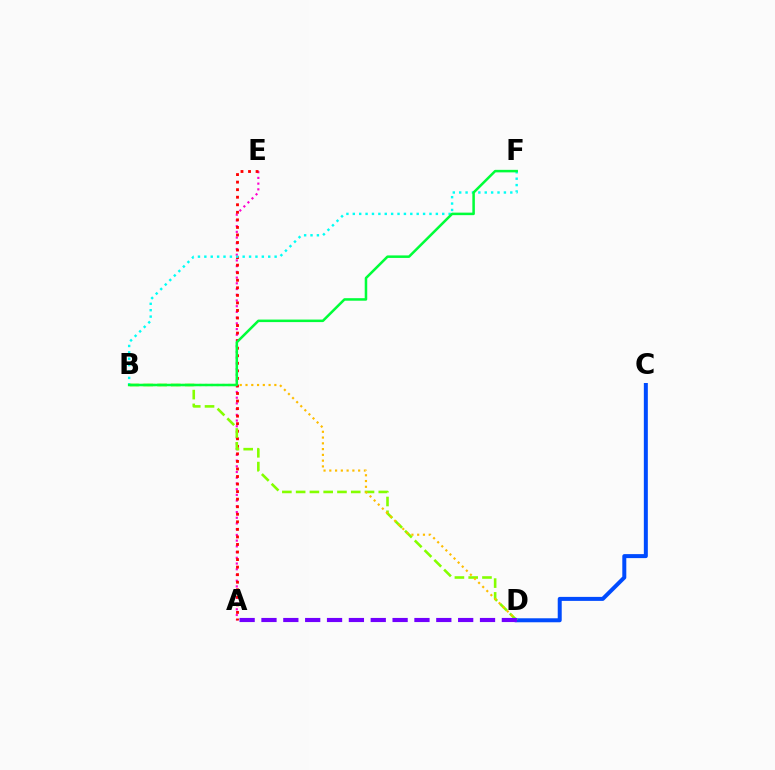{('C', 'D'): [{'color': '#004bff', 'line_style': 'solid', 'thickness': 2.88}], ('A', 'E'): [{'color': '#ff00cf', 'line_style': 'dotted', 'thickness': 1.55}, {'color': '#ff0000', 'line_style': 'dotted', 'thickness': 2.05}], ('B', 'D'): [{'color': '#84ff00', 'line_style': 'dashed', 'thickness': 1.87}, {'color': '#ffbd00', 'line_style': 'dotted', 'thickness': 1.57}], ('B', 'F'): [{'color': '#00fff6', 'line_style': 'dotted', 'thickness': 1.74}, {'color': '#00ff39', 'line_style': 'solid', 'thickness': 1.82}], ('A', 'D'): [{'color': '#7200ff', 'line_style': 'dashed', 'thickness': 2.97}]}